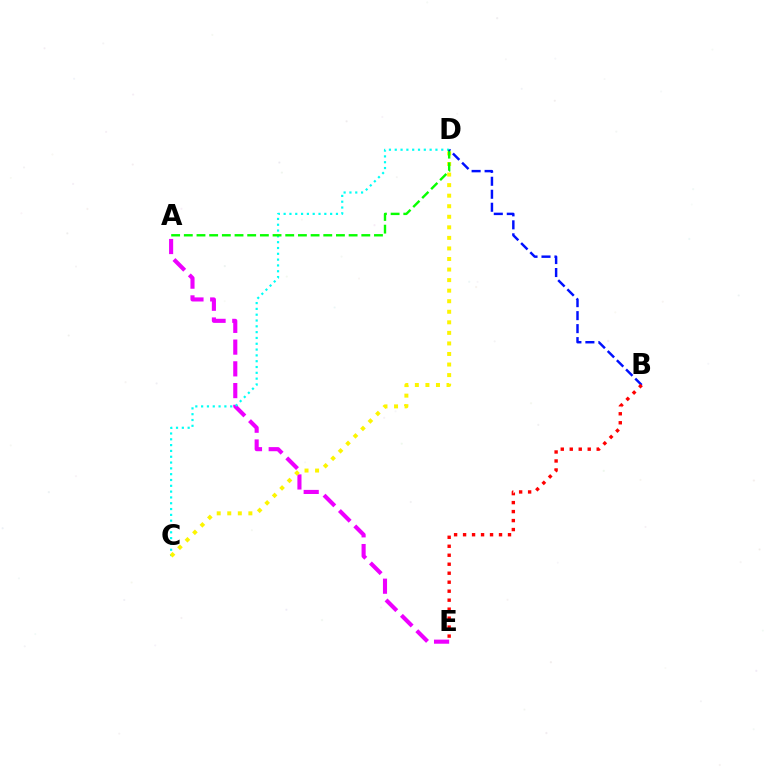{('A', 'E'): [{'color': '#ee00ff', 'line_style': 'dashed', 'thickness': 2.95}], ('C', 'D'): [{'color': '#00fff6', 'line_style': 'dotted', 'thickness': 1.58}, {'color': '#fcf500', 'line_style': 'dotted', 'thickness': 2.87}], ('A', 'D'): [{'color': '#08ff00', 'line_style': 'dashed', 'thickness': 1.72}], ('B', 'D'): [{'color': '#0010ff', 'line_style': 'dashed', 'thickness': 1.76}], ('B', 'E'): [{'color': '#ff0000', 'line_style': 'dotted', 'thickness': 2.44}]}